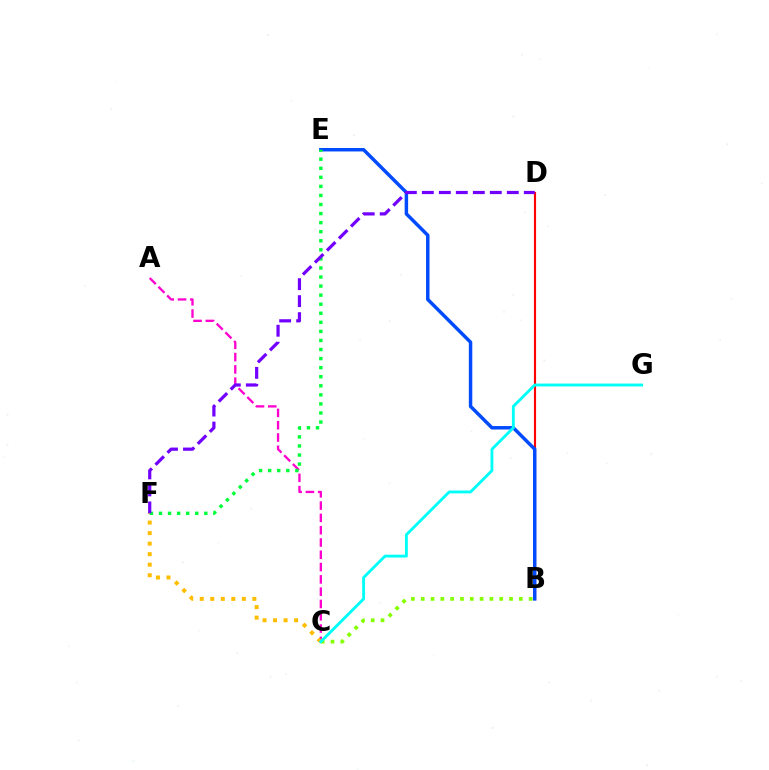{('B', 'C'): [{'color': '#84ff00', 'line_style': 'dotted', 'thickness': 2.67}], ('A', 'C'): [{'color': '#ff00cf', 'line_style': 'dashed', 'thickness': 1.67}], ('B', 'D'): [{'color': '#ff0000', 'line_style': 'solid', 'thickness': 1.55}], ('C', 'F'): [{'color': '#ffbd00', 'line_style': 'dotted', 'thickness': 2.86}], ('B', 'E'): [{'color': '#004bff', 'line_style': 'solid', 'thickness': 2.49}], ('C', 'G'): [{'color': '#00fff6', 'line_style': 'solid', 'thickness': 2.06}], ('E', 'F'): [{'color': '#00ff39', 'line_style': 'dotted', 'thickness': 2.46}], ('D', 'F'): [{'color': '#7200ff', 'line_style': 'dashed', 'thickness': 2.31}]}